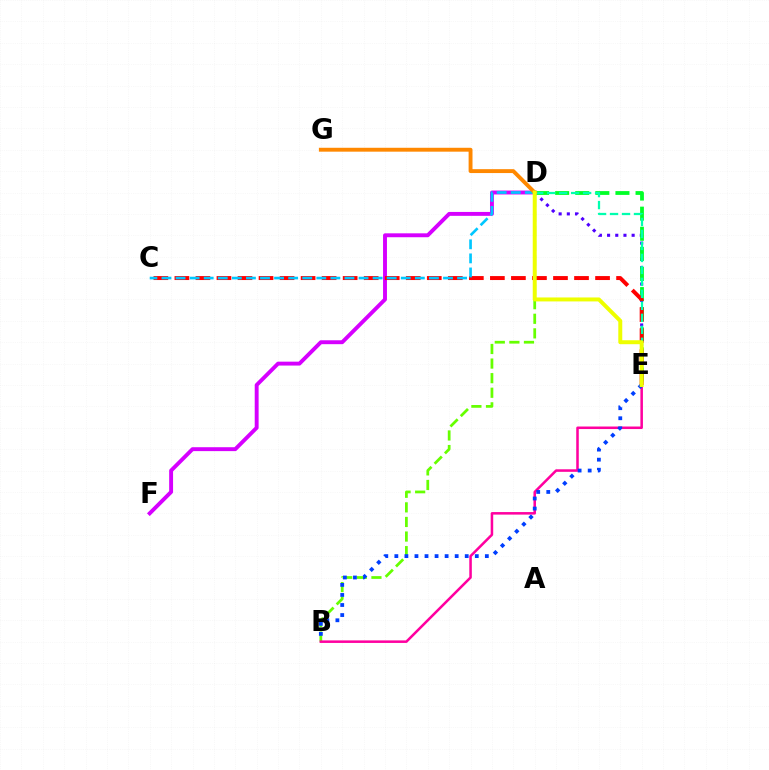{('B', 'D'): [{'color': '#66ff00', 'line_style': 'dashed', 'thickness': 1.98}], ('D', 'E'): [{'color': '#4f00ff', 'line_style': 'dotted', 'thickness': 2.22}, {'color': '#00ff27', 'line_style': 'dashed', 'thickness': 2.73}, {'color': '#00ffaf', 'line_style': 'dashed', 'thickness': 1.63}, {'color': '#eeff00', 'line_style': 'solid', 'thickness': 2.85}], ('D', 'F'): [{'color': '#d600ff', 'line_style': 'solid', 'thickness': 2.81}], ('C', 'E'): [{'color': '#ff0000', 'line_style': 'dashed', 'thickness': 2.86}], ('B', 'E'): [{'color': '#ff00a0', 'line_style': 'solid', 'thickness': 1.83}, {'color': '#003fff', 'line_style': 'dotted', 'thickness': 2.73}], ('C', 'D'): [{'color': '#00c7ff', 'line_style': 'dashed', 'thickness': 1.91}], ('D', 'G'): [{'color': '#ff8800', 'line_style': 'solid', 'thickness': 2.8}]}